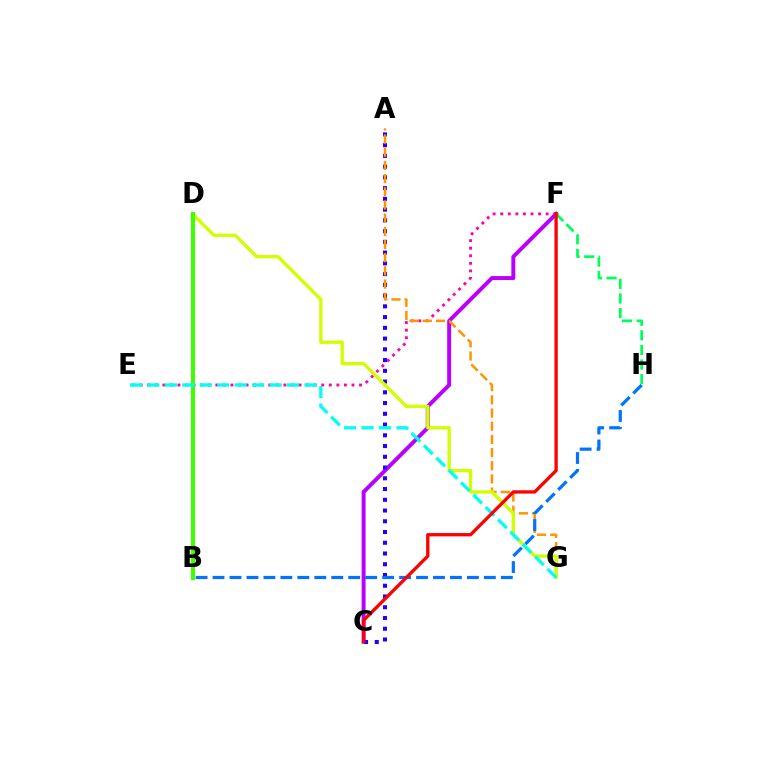{('E', 'F'): [{'color': '#ff00ac', 'line_style': 'dotted', 'thickness': 2.06}], ('C', 'F'): [{'color': '#b900ff', 'line_style': 'solid', 'thickness': 2.84}, {'color': '#ff0000', 'line_style': 'solid', 'thickness': 2.38}], ('A', 'C'): [{'color': '#2500ff', 'line_style': 'dotted', 'thickness': 2.92}], ('A', 'G'): [{'color': '#ff9400', 'line_style': 'dashed', 'thickness': 1.79}], ('D', 'G'): [{'color': '#d1ff00', 'line_style': 'solid', 'thickness': 2.39}], ('B', 'H'): [{'color': '#0074ff', 'line_style': 'dashed', 'thickness': 2.3}], ('B', 'D'): [{'color': '#3dff00', 'line_style': 'solid', 'thickness': 2.91}], ('F', 'H'): [{'color': '#00ff5c', 'line_style': 'dashed', 'thickness': 1.98}], ('E', 'G'): [{'color': '#00fff6', 'line_style': 'dashed', 'thickness': 2.37}]}